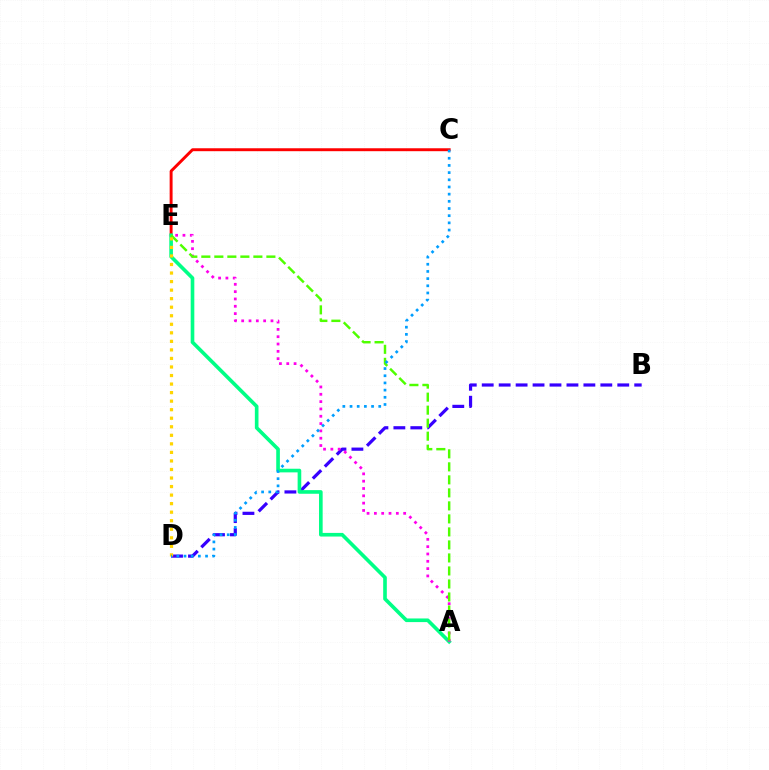{('B', 'D'): [{'color': '#3700ff', 'line_style': 'dashed', 'thickness': 2.3}], ('C', 'E'): [{'color': '#ff0000', 'line_style': 'solid', 'thickness': 2.11}], ('A', 'E'): [{'color': '#00ff86', 'line_style': 'solid', 'thickness': 2.62}, {'color': '#ff00ed', 'line_style': 'dotted', 'thickness': 1.99}, {'color': '#4fff00', 'line_style': 'dashed', 'thickness': 1.77}], ('D', 'E'): [{'color': '#ffd500', 'line_style': 'dotted', 'thickness': 2.32}], ('C', 'D'): [{'color': '#009eff', 'line_style': 'dotted', 'thickness': 1.95}]}